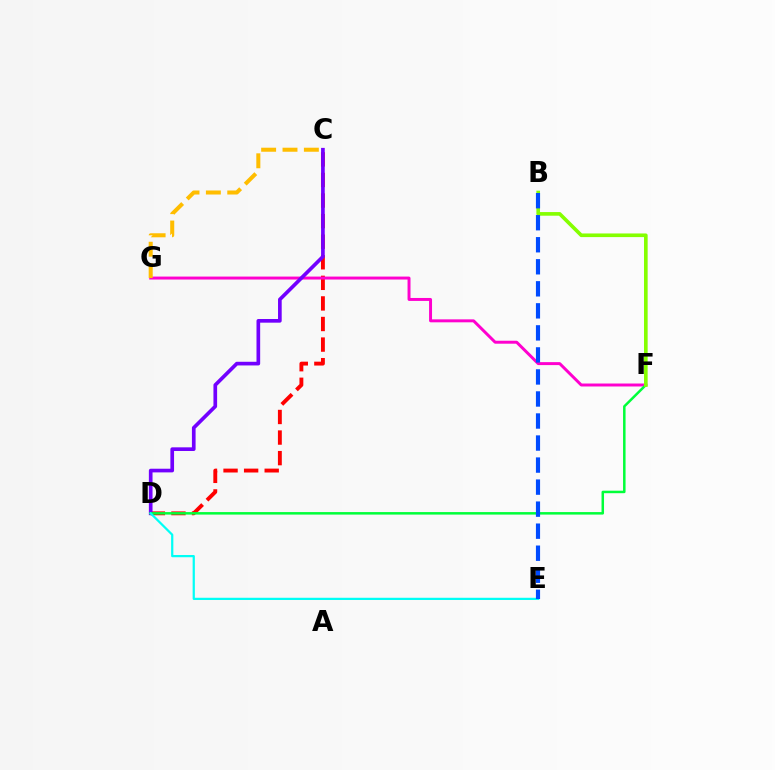{('C', 'D'): [{'color': '#ff0000', 'line_style': 'dashed', 'thickness': 2.8}, {'color': '#7200ff', 'line_style': 'solid', 'thickness': 2.64}], ('F', 'G'): [{'color': '#ff00cf', 'line_style': 'solid', 'thickness': 2.13}], ('D', 'F'): [{'color': '#00ff39', 'line_style': 'solid', 'thickness': 1.8}], ('B', 'F'): [{'color': '#84ff00', 'line_style': 'solid', 'thickness': 2.62}], ('C', 'G'): [{'color': '#ffbd00', 'line_style': 'dashed', 'thickness': 2.9}], ('D', 'E'): [{'color': '#00fff6', 'line_style': 'solid', 'thickness': 1.6}], ('B', 'E'): [{'color': '#004bff', 'line_style': 'dashed', 'thickness': 2.99}]}